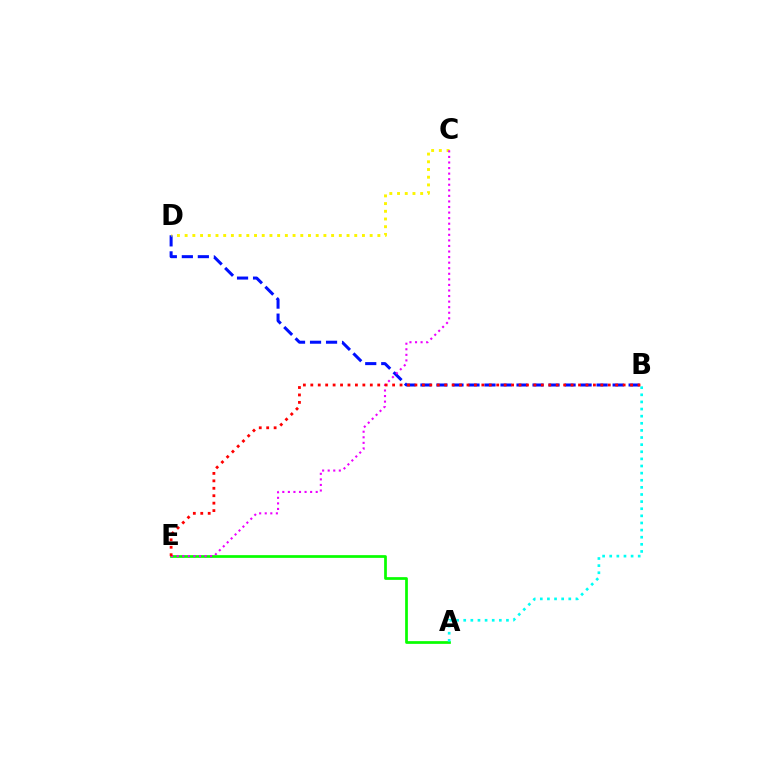{('A', 'E'): [{'color': '#08ff00', 'line_style': 'solid', 'thickness': 1.97}], ('B', 'D'): [{'color': '#0010ff', 'line_style': 'dashed', 'thickness': 2.18}], ('C', 'D'): [{'color': '#fcf500', 'line_style': 'dotted', 'thickness': 2.09}], ('A', 'B'): [{'color': '#00fff6', 'line_style': 'dotted', 'thickness': 1.93}], ('C', 'E'): [{'color': '#ee00ff', 'line_style': 'dotted', 'thickness': 1.51}], ('B', 'E'): [{'color': '#ff0000', 'line_style': 'dotted', 'thickness': 2.02}]}